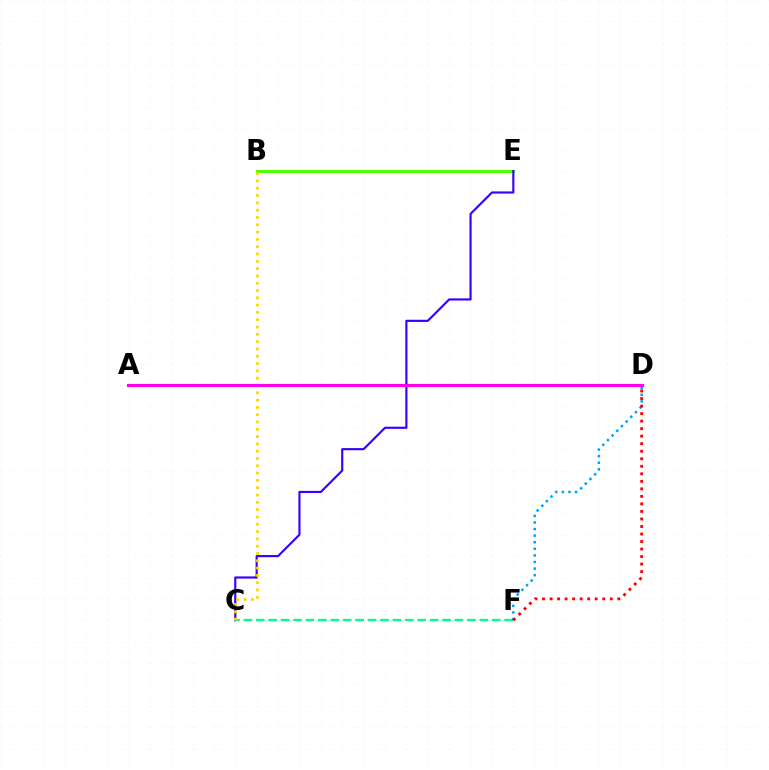{('B', 'E'): [{'color': '#4fff00', 'line_style': 'solid', 'thickness': 2.18}], ('C', 'E'): [{'color': '#3700ff', 'line_style': 'solid', 'thickness': 1.55}], ('C', 'F'): [{'color': '#00ff86', 'line_style': 'dashed', 'thickness': 1.69}], ('B', 'C'): [{'color': '#ffd500', 'line_style': 'dotted', 'thickness': 1.98}], ('A', 'D'): [{'color': '#ff00ed', 'line_style': 'solid', 'thickness': 2.23}], ('D', 'F'): [{'color': '#009eff', 'line_style': 'dotted', 'thickness': 1.79}, {'color': '#ff0000', 'line_style': 'dotted', 'thickness': 2.04}]}